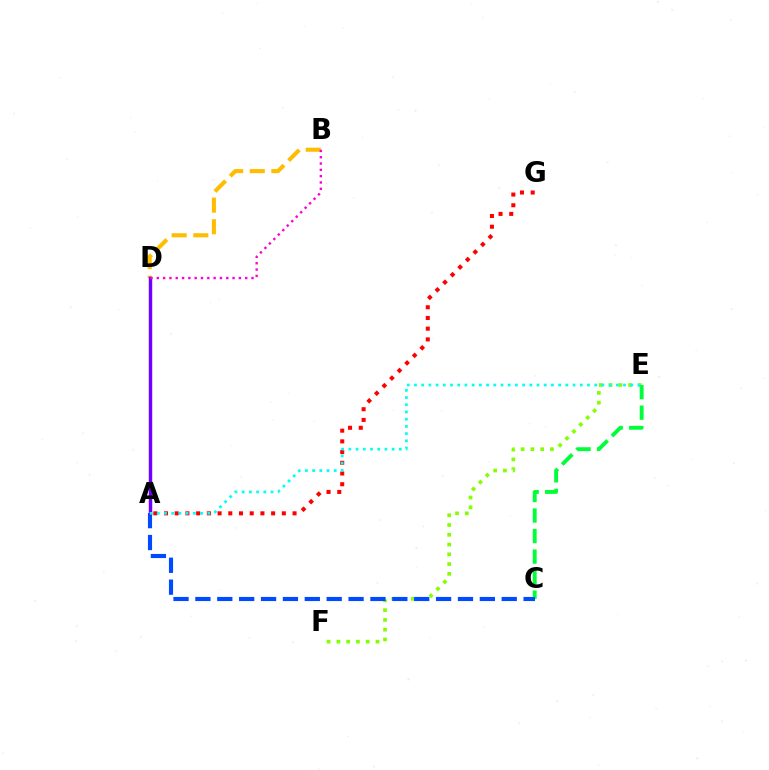{('B', 'D'): [{'color': '#ffbd00', 'line_style': 'dashed', 'thickness': 2.94}, {'color': '#ff00cf', 'line_style': 'dotted', 'thickness': 1.72}], ('E', 'F'): [{'color': '#84ff00', 'line_style': 'dotted', 'thickness': 2.65}], ('A', 'G'): [{'color': '#ff0000', 'line_style': 'dotted', 'thickness': 2.91}], ('C', 'E'): [{'color': '#00ff39', 'line_style': 'dashed', 'thickness': 2.79}], ('A', 'C'): [{'color': '#004bff', 'line_style': 'dashed', 'thickness': 2.97}], ('A', 'D'): [{'color': '#7200ff', 'line_style': 'solid', 'thickness': 2.48}], ('A', 'E'): [{'color': '#00fff6', 'line_style': 'dotted', 'thickness': 1.96}]}